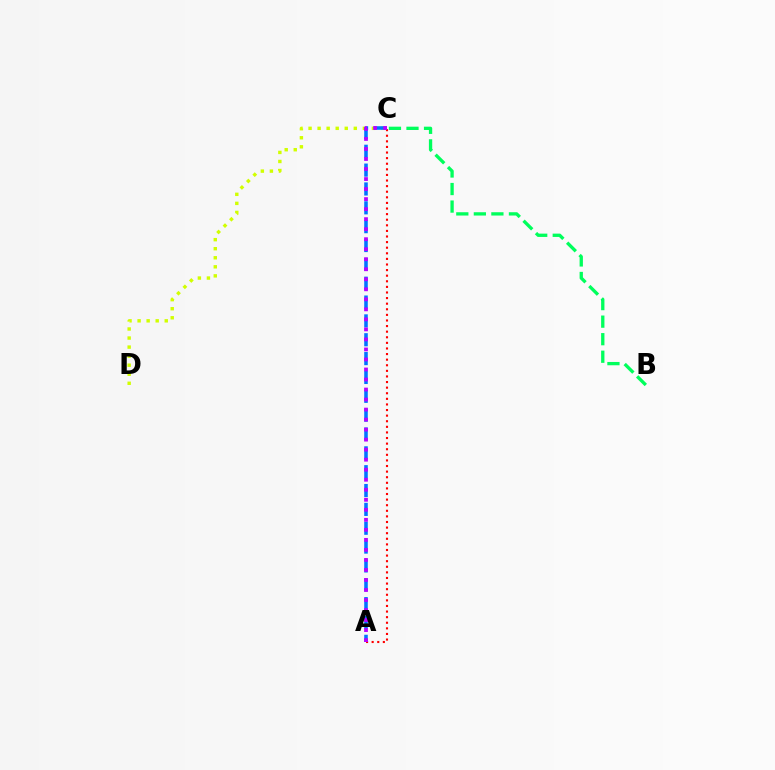{('C', 'D'): [{'color': '#d1ff00', 'line_style': 'dotted', 'thickness': 2.46}], ('A', 'C'): [{'color': '#ff0000', 'line_style': 'dotted', 'thickness': 1.52}, {'color': '#0074ff', 'line_style': 'dashed', 'thickness': 2.56}, {'color': '#b900ff', 'line_style': 'dotted', 'thickness': 2.72}], ('B', 'C'): [{'color': '#00ff5c', 'line_style': 'dashed', 'thickness': 2.38}]}